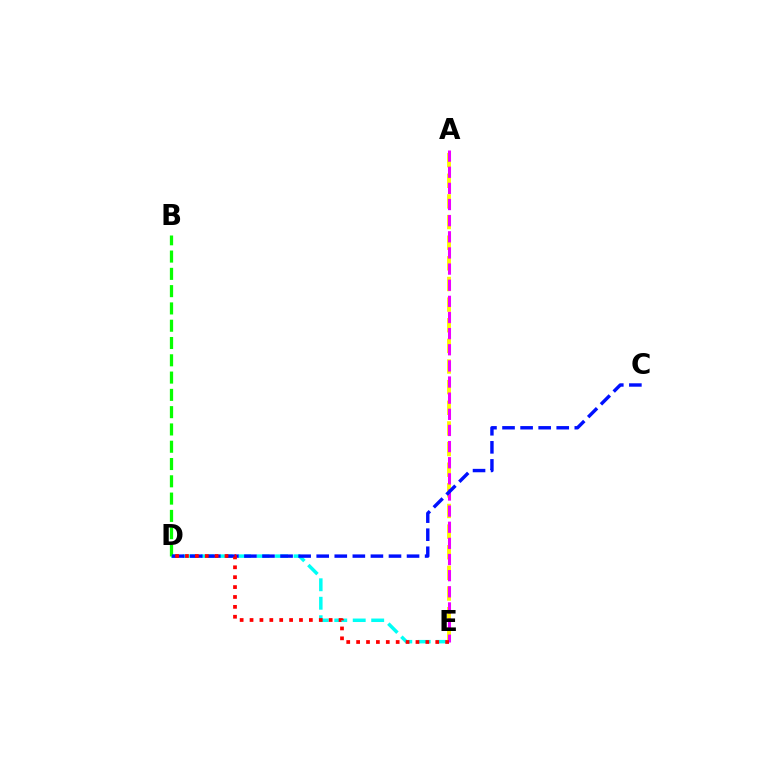{('D', 'E'): [{'color': '#00fff6', 'line_style': 'dashed', 'thickness': 2.51}, {'color': '#ff0000', 'line_style': 'dotted', 'thickness': 2.69}], ('A', 'E'): [{'color': '#fcf500', 'line_style': 'dashed', 'thickness': 2.8}, {'color': '#ee00ff', 'line_style': 'dashed', 'thickness': 2.19}], ('B', 'D'): [{'color': '#08ff00', 'line_style': 'dashed', 'thickness': 2.35}], ('C', 'D'): [{'color': '#0010ff', 'line_style': 'dashed', 'thickness': 2.45}]}